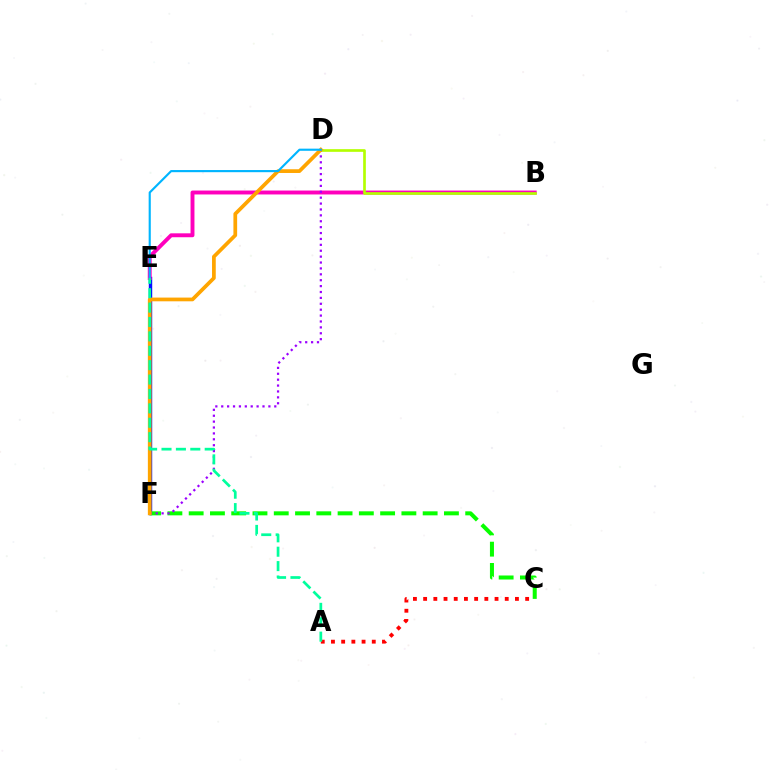{('E', 'F'): [{'color': '#0010ff', 'line_style': 'solid', 'thickness': 2.46}], ('B', 'E'): [{'color': '#ff00bd', 'line_style': 'solid', 'thickness': 2.82}], ('C', 'F'): [{'color': '#08ff00', 'line_style': 'dashed', 'thickness': 2.89}], ('B', 'D'): [{'color': '#b3ff00', 'line_style': 'solid', 'thickness': 1.92}], ('D', 'F'): [{'color': '#9b00ff', 'line_style': 'dotted', 'thickness': 1.6}, {'color': '#ffa500', 'line_style': 'solid', 'thickness': 2.68}], ('D', 'E'): [{'color': '#00b5ff', 'line_style': 'solid', 'thickness': 1.54}], ('A', 'C'): [{'color': '#ff0000', 'line_style': 'dotted', 'thickness': 2.77}], ('A', 'E'): [{'color': '#00ff9d', 'line_style': 'dashed', 'thickness': 1.96}]}